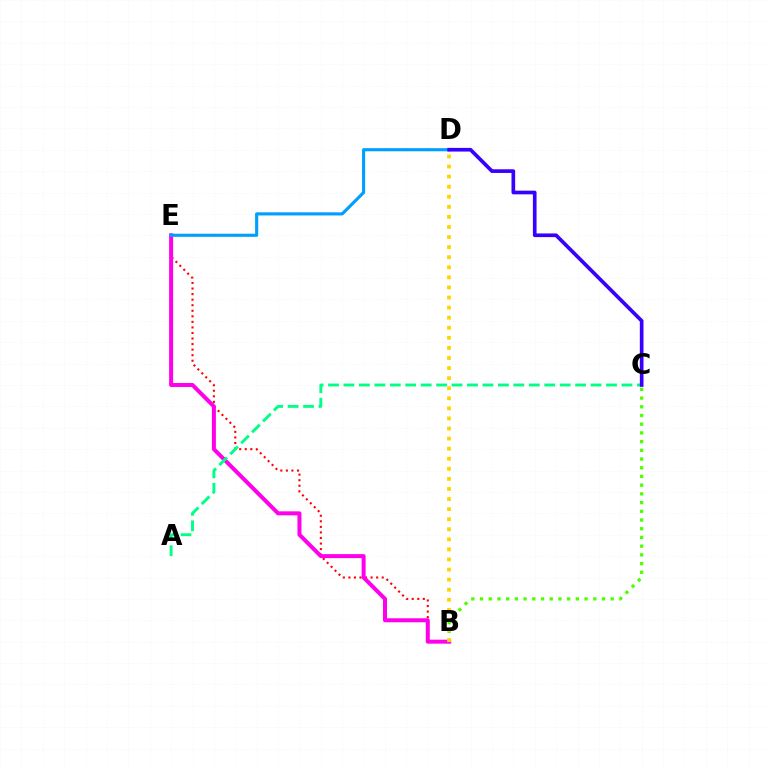{('B', 'C'): [{'color': '#4fff00', 'line_style': 'dotted', 'thickness': 2.37}], ('B', 'E'): [{'color': '#ff0000', 'line_style': 'dotted', 'thickness': 1.51}, {'color': '#ff00ed', 'line_style': 'solid', 'thickness': 2.88}], ('D', 'E'): [{'color': '#009eff', 'line_style': 'solid', 'thickness': 2.25}], ('A', 'C'): [{'color': '#00ff86', 'line_style': 'dashed', 'thickness': 2.1}], ('B', 'D'): [{'color': '#ffd500', 'line_style': 'dotted', 'thickness': 2.74}], ('C', 'D'): [{'color': '#3700ff', 'line_style': 'solid', 'thickness': 2.64}]}